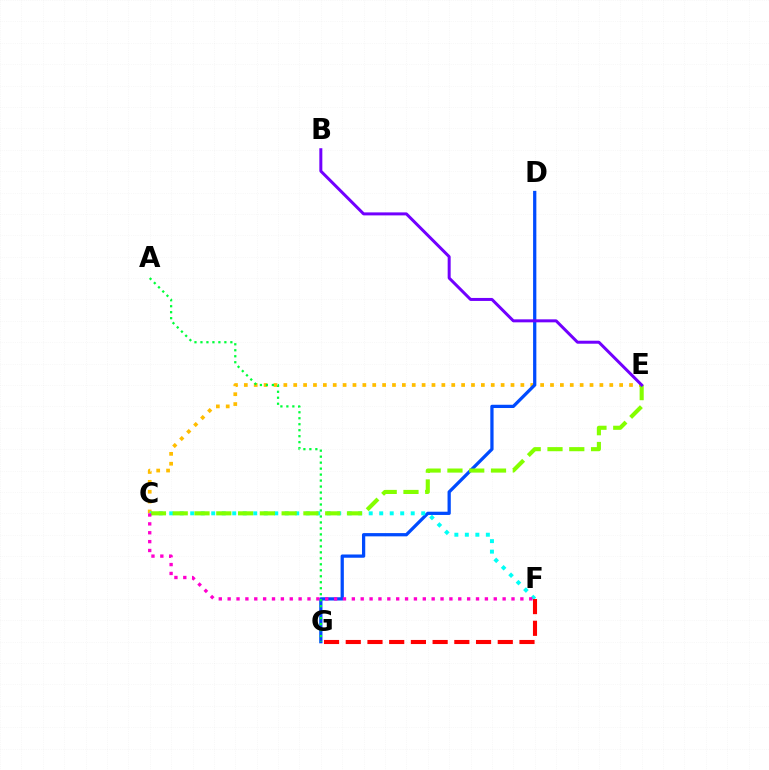{('C', 'E'): [{'color': '#ffbd00', 'line_style': 'dotted', 'thickness': 2.68}, {'color': '#84ff00', 'line_style': 'dashed', 'thickness': 2.96}], ('D', 'G'): [{'color': '#004bff', 'line_style': 'solid', 'thickness': 2.34}], ('C', 'F'): [{'color': '#00fff6', 'line_style': 'dotted', 'thickness': 2.85}, {'color': '#ff00cf', 'line_style': 'dotted', 'thickness': 2.41}], ('A', 'G'): [{'color': '#00ff39', 'line_style': 'dotted', 'thickness': 1.62}], ('F', 'G'): [{'color': '#ff0000', 'line_style': 'dashed', 'thickness': 2.95}], ('B', 'E'): [{'color': '#7200ff', 'line_style': 'solid', 'thickness': 2.16}]}